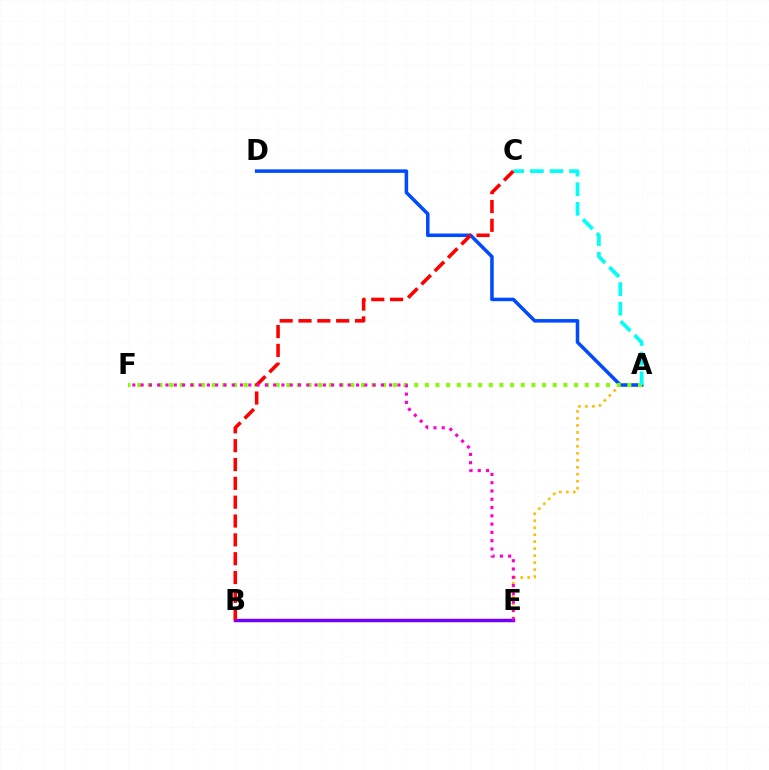{('A', 'E'): [{'color': '#ffbd00', 'line_style': 'dotted', 'thickness': 1.9}], ('B', 'E'): [{'color': '#00ff39', 'line_style': 'dashed', 'thickness': 1.98}, {'color': '#7200ff', 'line_style': 'solid', 'thickness': 2.48}], ('A', 'D'): [{'color': '#004bff', 'line_style': 'solid', 'thickness': 2.54}], ('A', 'F'): [{'color': '#84ff00', 'line_style': 'dotted', 'thickness': 2.9}], ('A', 'C'): [{'color': '#00fff6', 'line_style': 'dashed', 'thickness': 2.66}], ('B', 'C'): [{'color': '#ff0000', 'line_style': 'dashed', 'thickness': 2.56}], ('E', 'F'): [{'color': '#ff00cf', 'line_style': 'dotted', 'thickness': 2.25}]}